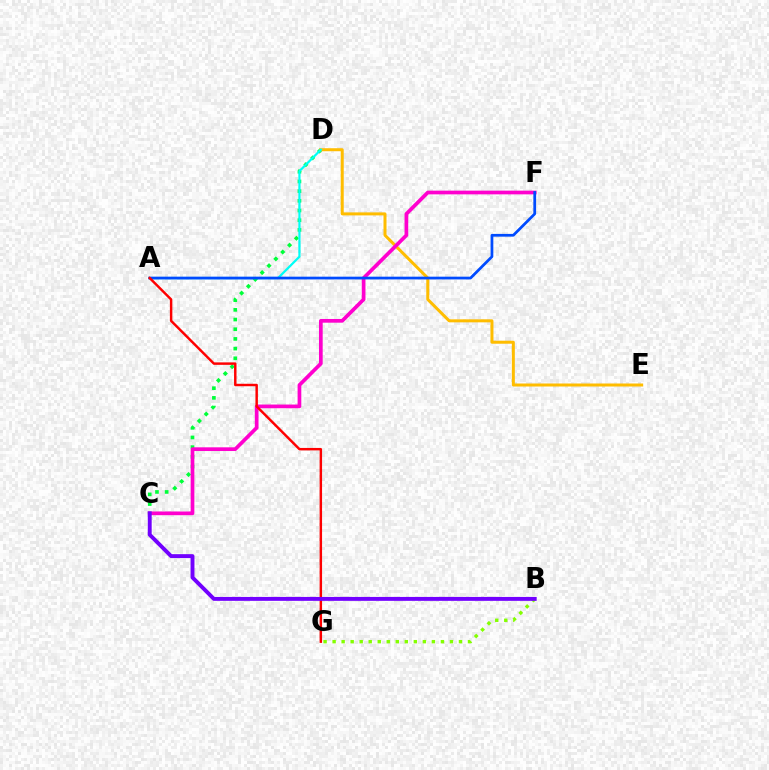{('C', 'D'): [{'color': '#00ff39', 'line_style': 'dotted', 'thickness': 2.63}], ('B', 'G'): [{'color': '#84ff00', 'line_style': 'dotted', 'thickness': 2.45}], ('D', 'E'): [{'color': '#ffbd00', 'line_style': 'solid', 'thickness': 2.17}], ('A', 'D'): [{'color': '#00fff6', 'line_style': 'solid', 'thickness': 1.6}], ('C', 'F'): [{'color': '#ff00cf', 'line_style': 'solid', 'thickness': 2.67}], ('A', 'F'): [{'color': '#004bff', 'line_style': 'solid', 'thickness': 1.98}], ('A', 'G'): [{'color': '#ff0000', 'line_style': 'solid', 'thickness': 1.77}], ('B', 'C'): [{'color': '#7200ff', 'line_style': 'solid', 'thickness': 2.81}]}